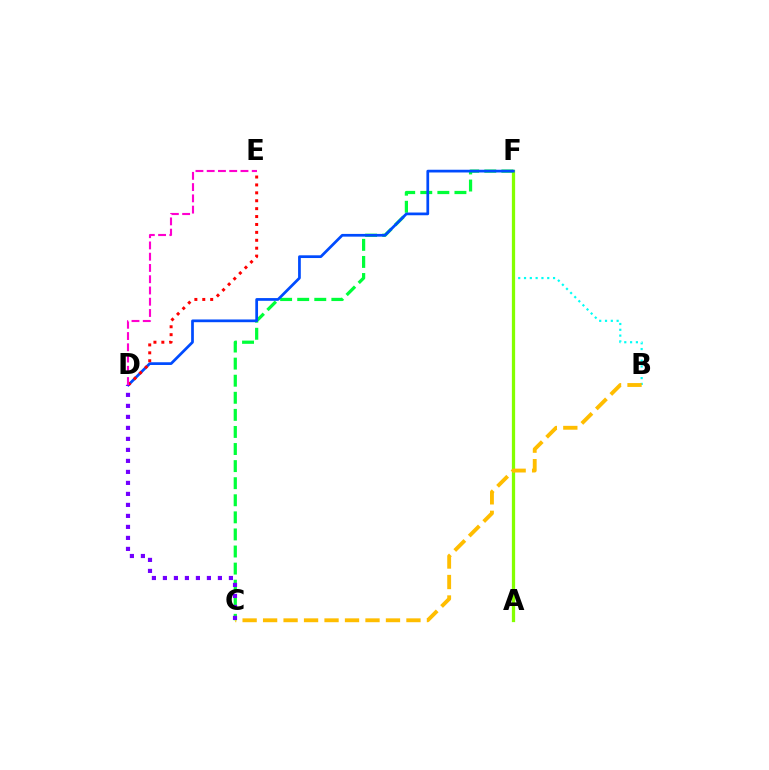{('B', 'F'): [{'color': '#00fff6', 'line_style': 'dotted', 'thickness': 1.58}], ('A', 'F'): [{'color': '#84ff00', 'line_style': 'solid', 'thickness': 2.34}], ('C', 'F'): [{'color': '#00ff39', 'line_style': 'dashed', 'thickness': 2.32}], ('D', 'F'): [{'color': '#004bff', 'line_style': 'solid', 'thickness': 1.97}], ('B', 'C'): [{'color': '#ffbd00', 'line_style': 'dashed', 'thickness': 2.78}], ('D', 'E'): [{'color': '#ff0000', 'line_style': 'dotted', 'thickness': 2.15}, {'color': '#ff00cf', 'line_style': 'dashed', 'thickness': 1.53}], ('C', 'D'): [{'color': '#7200ff', 'line_style': 'dotted', 'thickness': 2.99}]}